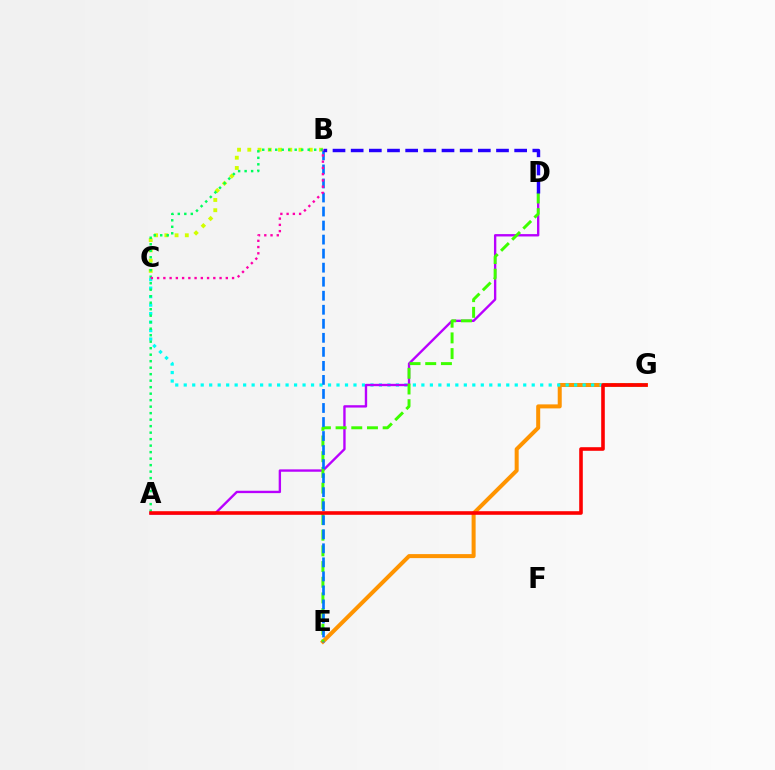{('E', 'G'): [{'color': '#ff9400', 'line_style': 'solid', 'thickness': 2.89}], ('B', 'C'): [{'color': '#d1ff00', 'line_style': 'dotted', 'thickness': 2.78}, {'color': '#ff00ac', 'line_style': 'dotted', 'thickness': 1.7}], ('C', 'G'): [{'color': '#00fff6', 'line_style': 'dotted', 'thickness': 2.31}], ('A', 'D'): [{'color': '#b900ff', 'line_style': 'solid', 'thickness': 1.7}], ('D', 'E'): [{'color': '#3dff00', 'line_style': 'dashed', 'thickness': 2.13}], ('B', 'E'): [{'color': '#0074ff', 'line_style': 'dashed', 'thickness': 1.91}], ('A', 'B'): [{'color': '#00ff5c', 'line_style': 'dotted', 'thickness': 1.77}], ('A', 'G'): [{'color': '#ff0000', 'line_style': 'solid', 'thickness': 2.59}], ('B', 'D'): [{'color': '#2500ff', 'line_style': 'dashed', 'thickness': 2.47}]}